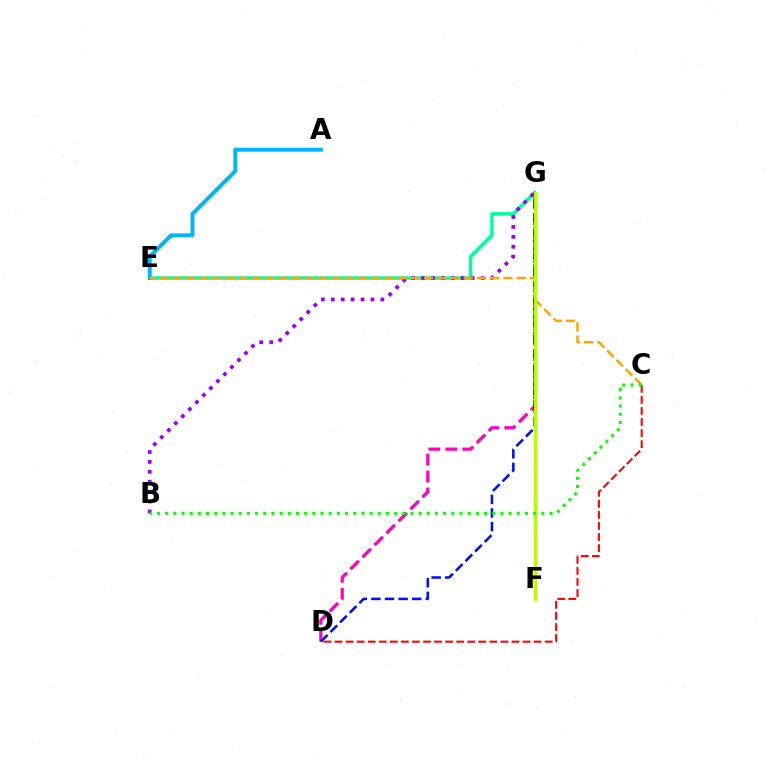{('D', 'G'): [{'color': '#ff00bd', 'line_style': 'dashed', 'thickness': 2.3}, {'color': '#0010ff', 'line_style': 'dashed', 'thickness': 1.85}], ('C', 'D'): [{'color': '#ff0000', 'line_style': 'dashed', 'thickness': 1.5}], ('E', 'G'): [{'color': '#00ff9d', 'line_style': 'solid', 'thickness': 2.54}], ('B', 'G'): [{'color': '#9b00ff', 'line_style': 'dotted', 'thickness': 2.69}], ('A', 'E'): [{'color': '#00b5ff', 'line_style': 'solid', 'thickness': 2.83}], ('C', 'E'): [{'color': '#ffa500', 'line_style': 'dashed', 'thickness': 1.8}], ('F', 'G'): [{'color': '#b3ff00', 'line_style': 'solid', 'thickness': 2.14}], ('B', 'C'): [{'color': '#08ff00', 'line_style': 'dotted', 'thickness': 2.22}]}